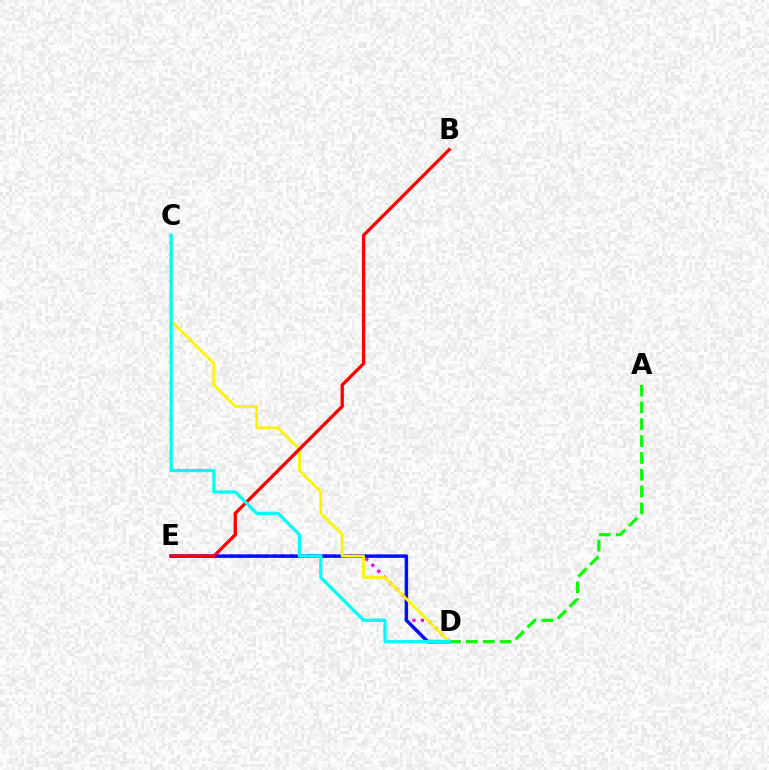{('D', 'E'): [{'color': '#ee00ff', 'line_style': 'dotted', 'thickness': 2.31}, {'color': '#0010ff', 'line_style': 'solid', 'thickness': 2.51}], ('C', 'D'): [{'color': '#fcf500', 'line_style': 'solid', 'thickness': 2.02}, {'color': '#00fff6', 'line_style': 'solid', 'thickness': 2.36}], ('A', 'D'): [{'color': '#08ff00', 'line_style': 'dashed', 'thickness': 2.29}], ('B', 'E'): [{'color': '#ff0000', 'line_style': 'solid', 'thickness': 2.39}]}